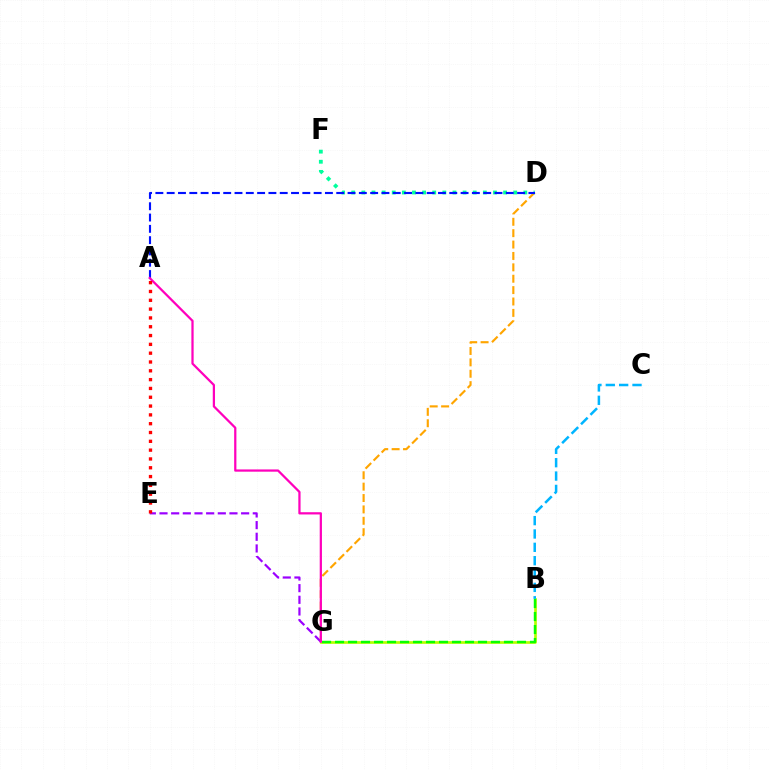{('B', 'G'): [{'color': '#b3ff00', 'line_style': 'solid', 'thickness': 1.93}, {'color': '#08ff00', 'line_style': 'dashed', 'thickness': 1.77}], ('D', 'G'): [{'color': '#ffa500', 'line_style': 'dashed', 'thickness': 1.55}], ('E', 'G'): [{'color': '#9b00ff', 'line_style': 'dashed', 'thickness': 1.58}], ('D', 'F'): [{'color': '#00ff9d', 'line_style': 'dotted', 'thickness': 2.75}], ('A', 'D'): [{'color': '#0010ff', 'line_style': 'dashed', 'thickness': 1.54}], ('A', 'G'): [{'color': '#ff00bd', 'line_style': 'solid', 'thickness': 1.61}], ('A', 'E'): [{'color': '#ff0000', 'line_style': 'dotted', 'thickness': 2.39}], ('B', 'C'): [{'color': '#00b5ff', 'line_style': 'dashed', 'thickness': 1.81}]}